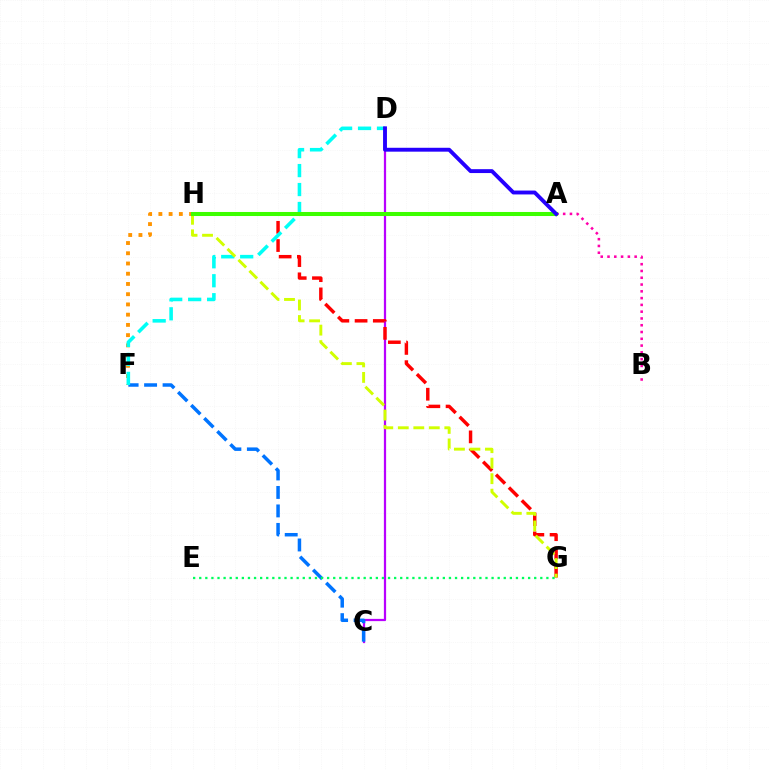{('F', 'H'): [{'color': '#ff9400', 'line_style': 'dotted', 'thickness': 2.78}], ('C', 'D'): [{'color': '#b900ff', 'line_style': 'solid', 'thickness': 1.61}], ('G', 'H'): [{'color': '#ff0000', 'line_style': 'dashed', 'thickness': 2.48}, {'color': '#d1ff00', 'line_style': 'dashed', 'thickness': 2.11}], ('A', 'B'): [{'color': '#ff00ac', 'line_style': 'dotted', 'thickness': 1.84}], ('C', 'F'): [{'color': '#0074ff', 'line_style': 'dashed', 'thickness': 2.51}], ('D', 'F'): [{'color': '#00fff6', 'line_style': 'dashed', 'thickness': 2.58}], ('A', 'H'): [{'color': '#3dff00', 'line_style': 'solid', 'thickness': 2.92}], ('E', 'G'): [{'color': '#00ff5c', 'line_style': 'dotted', 'thickness': 1.65}], ('A', 'D'): [{'color': '#2500ff', 'line_style': 'solid', 'thickness': 2.8}]}